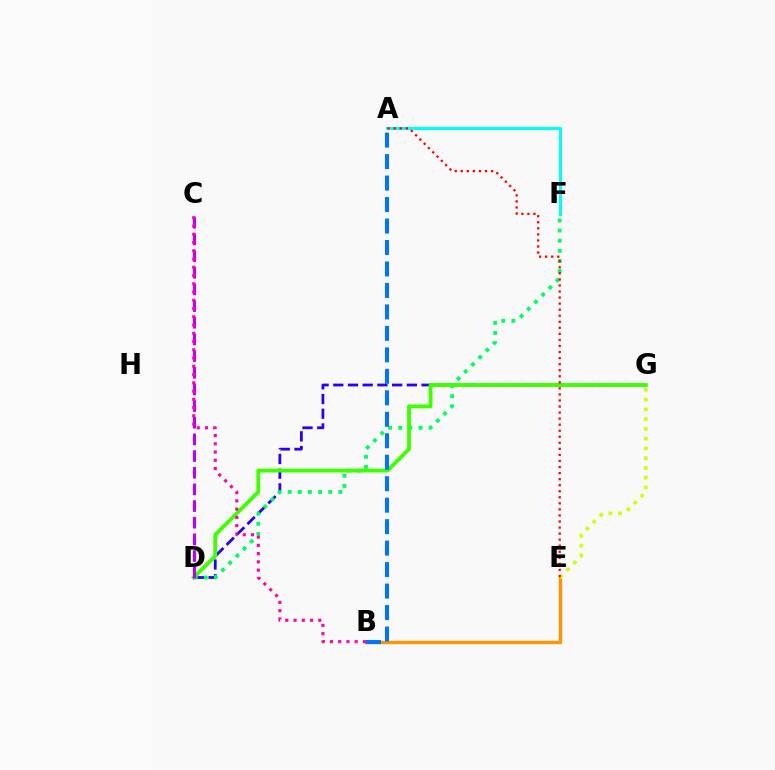{('A', 'F'): [{'color': '#00fff6', 'line_style': 'solid', 'thickness': 2.22}], ('B', 'E'): [{'color': '#ff9400', 'line_style': 'solid', 'thickness': 2.43}], ('D', 'G'): [{'color': '#2500ff', 'line_style': 'dashed', 'thickness': 2.0}, {'color': '#3dff00', 'line_style': 'solid', 'thickness': 2.76}], ('D', 'F'): [{'color': '#00ff5c', 'line_style': 'dotted', 'thickness': 2.75}], ('A', 'B'): [{'color': '#0074ff', 'line_style': 'dashed', 'thickness': 2.92}], ('E', 'G'): [{'color': '#d1ff00', 'line_style': 'dotted', 'thickness': 2.65}], ('A', 'E'): [{'color': '#ff0000', 'line_style': 'dotted', 'thickness': 1.64}], ('C', 'D'): [{'color': '#b900ff', 'line_style': 'dashed', 'thickness': 2.26}], ('B', 'C'): [{'color': '#ff00ac', 'line_style': 'dotted', 'thickness': 2.24}]}